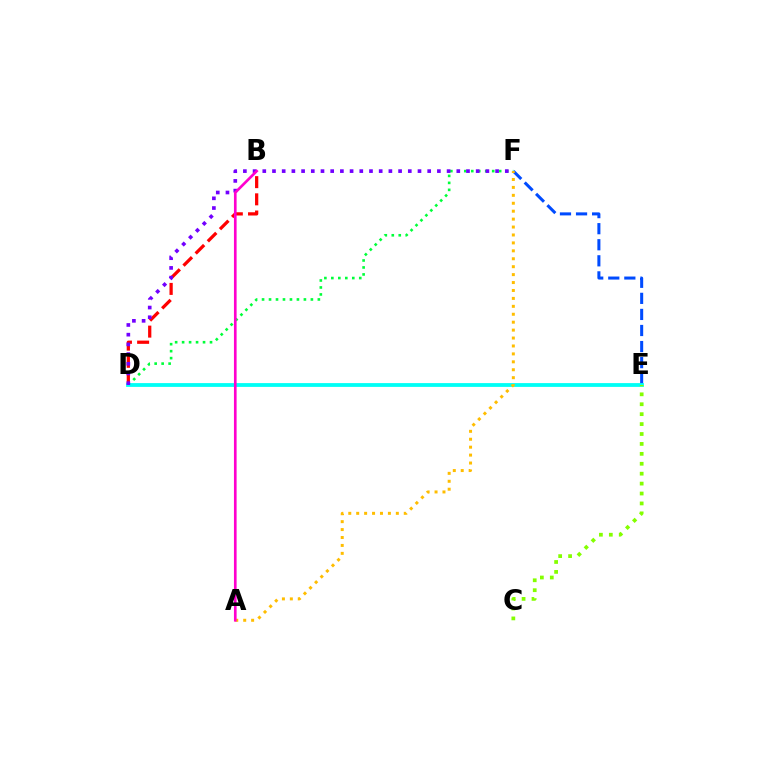{('D', 'F'): [{'color': '#00ff39', 'line_style': 'dotted', 'thickness': 1.9}, {'color': '#7200ff', 'line_style': 'dotted', 'thickness': 2.64}], ('B', 'D'): [{'color': '#ff0000', 'line_style': 'dashed', 'thickness': 2.34}], ('E', 'F'): [{'color': '#004bff', 'line_style': 'dashed', 'thickness': 2.18}], ('D', 'E'): [{'color': '#00fff6', 'line_style': 'solid', 'thickness': 2.73}], ('A', 'F'): [{'color': '#ffbd00', 'line_style': 'dotted', 'thickness': 2.15}], ('A', 'B'): [{'color': '#ff00cf', 'line_style': 'solid', 'thickness': 1.91}], ('C', 'E'): [{'color': '#84ff00', 'line_style': 'dotted', 'thickness': 2.7}]}